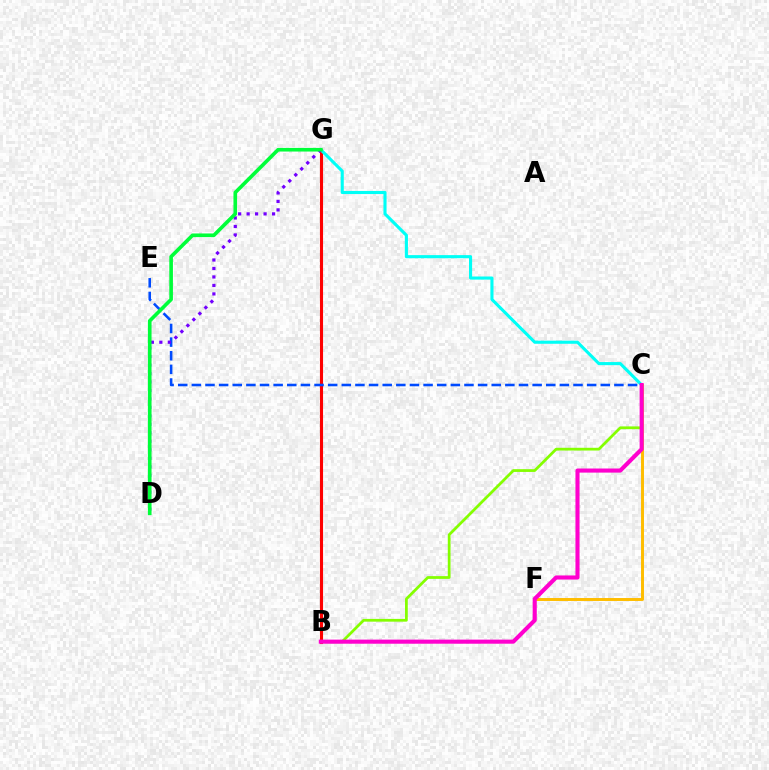{('B', 'G'): [{'color': '#ff0000', 'line_style': 'solid', 'thickness': 2.23}], ('C', 'G'): [{'color': '#00fff6', 'line_style': 'solid', 'thickness': 2.23}], ('C', 'F'): [{'color': '#ffbd00', 'line_style': 'solid', 'thickness': 2.13}], ('B', 'C'): [{'color': '#84ff00', 'line_style': 'solid', 'thickness': 1.99}, {'color': '#ff00cf', 'line_style': 'solid', 'thickness': 2.95}], ('C', 'E'): [{'color': '#004bff', 'line_style': 'dashed', 'thickness': 1.85}], ('D', 'G'): [{'color': '#7200ff', 'line_style': 'dotted', 'thickness': 2.3}, {'color': '#00ff39', 'line_style': 'solid', 'thickness': 2.62}]}